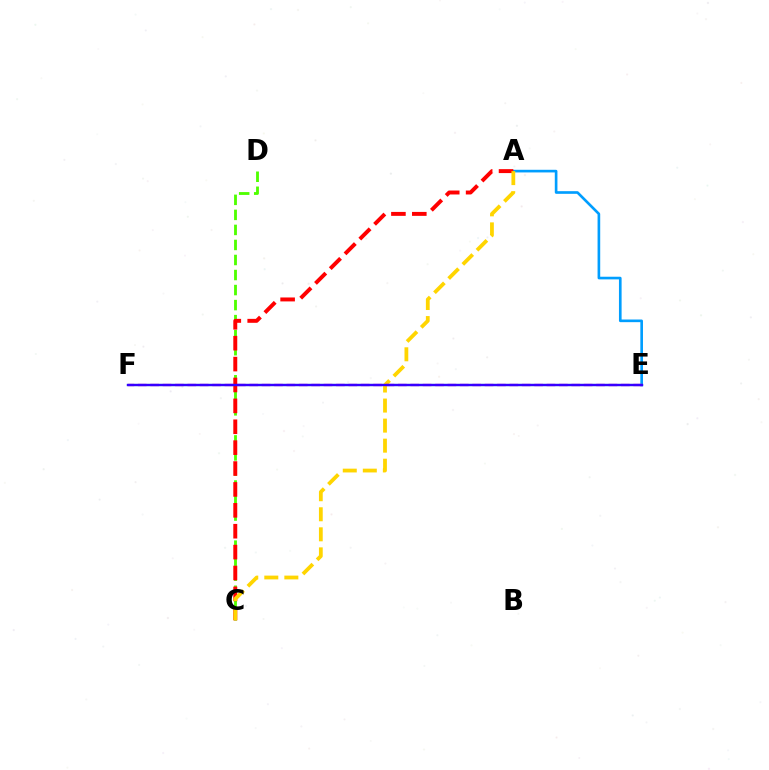{('A', 'E'): [{'color': '#009eff', 'line_style': 'solid', 'thickness': 1.91}], ('C', 'D'): [{'color': '#4fff00', 'line_style': 'dashed', 'thickness': 2.04}], ('E', 'F'): [{'color': '#00ff86', 'line_style': 'solid', 'thickness': 1.57}, {'color': '#ff00ed', 'line_style': 'dashed', 'thickness': 1.68}, {'color': '#3700ff', 'line_style': 'solid', 'thickness': 1.69}], ('A', 'C'): [{'color': '#ff0000', 'line_style': 'dashed', 'thickness': 2.84}, {'color': '#ffd500', 'line_style': 'dashed', 'thickness': 2.72}]}